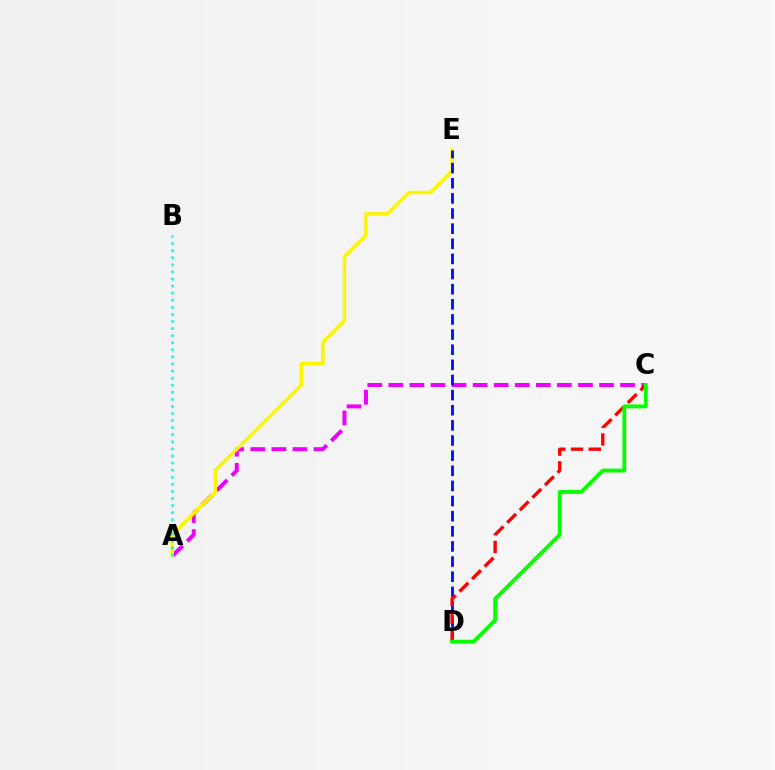{('A', 'C'): [{'color': '#ee00ff', 'line_style': 'dashed', 'thickness': 2.86}], ('A', 'E'): [{'color': '#fcf500', 'line_style': 'solid', 'thickness': 2.5}], ('A', 'B'): [{'color': '#00fff6', 'line_style': 'dotted', 'thickness': 1.92}], ('D', 'E'): [{'color': '#0010ff', 'line_style': 'dashed', 'thickness': 2.06}], ('C', 'D'): [{'color': '#ff0000', 'line_style': 'dashed', 'thickness': 2.41}, {'color': '#08ff00', 'line_style': 'solid', 'thickness': 2.78}]}